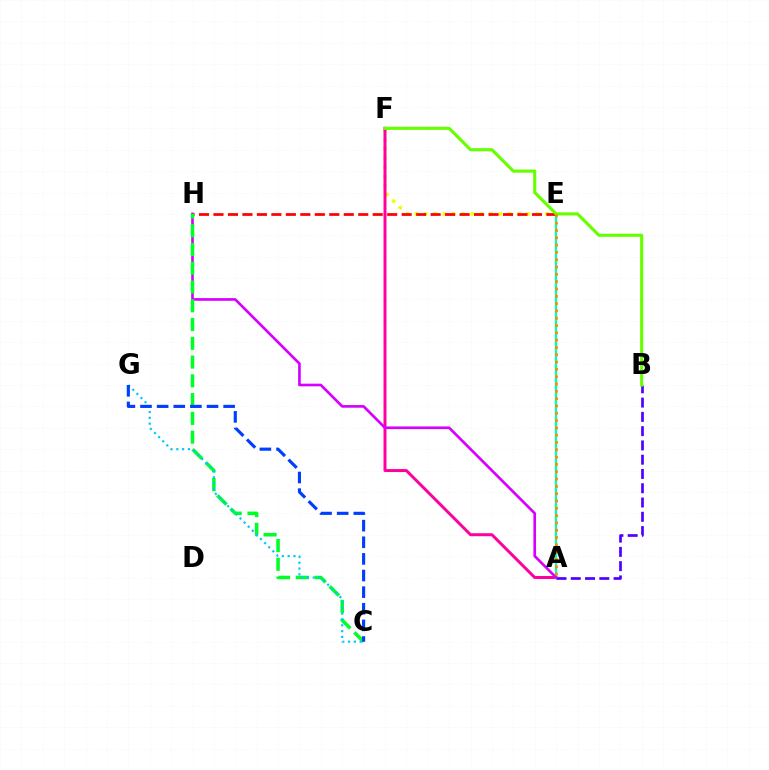{('E', 'F'): [{'color': '#eeff00', 'line_style': 'dotted', 'thickness': 2.53}], ('A', 'F'): [{'color': '#ff00a0', 'line_style': 'solid', 'thickness': 2.15}], ('A', 'E'): [{'color': '#00ffaf', 'line_style': 'solid', 'thickness': 1.68}, {'color': '#ff8800', 'line_style': 'dotted', 'thickness': 1.99}], ('E', 'H'): [{'color': '#ff0000', 'line_style': 'dashed', 'thickness': 1.97}], ('A', 'B'): [{'color': '#4f00ff', 'line_style': 'dashed', 'thickness': 1.94}], ('A', 'H'): [{'color': '#d600ff', 'line_style': 'solid', 'thickness': 1.92}], ('C', 'H'): [{'color': '#00ff27', 'line_style': 'dashed', 'thickness': 2.55}], ('B', 'F'): [{'color': '#66ff00', 'line_style': 'solid', 'thickness': 2.25}], ('C', 'G'): [{'color': '#00c7ff', 'line_style': 'dotted', 'thickness': 1.58}, {'color': '#003fff', 'line_style': 'dashed', 'thickness': 2.26}]}